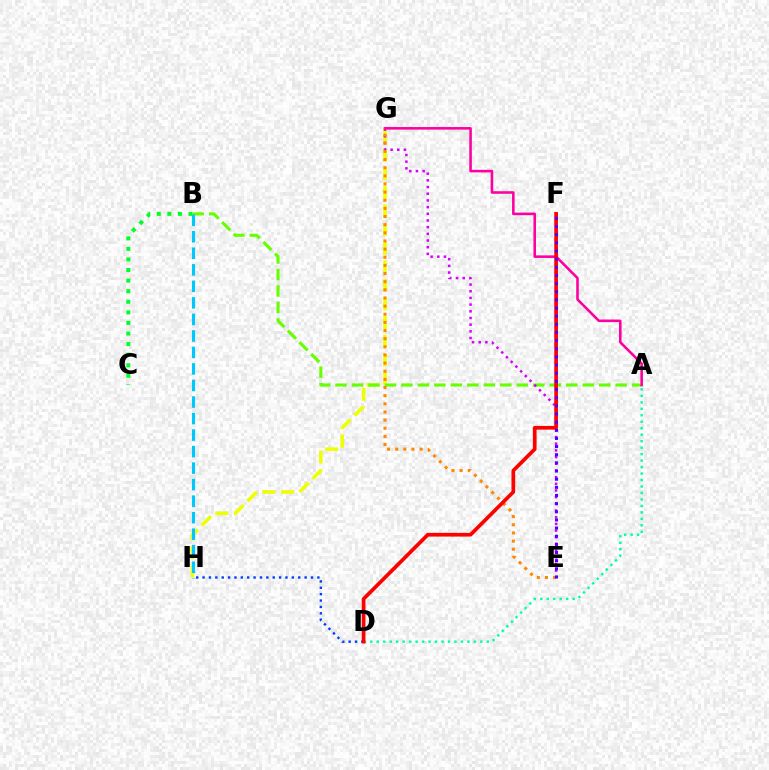{('G', 'H'): [{'color': '#eeff00', 'line_style': 'dashed', 'thickness': 2.53}], ('A', 'D'): [{'color': '#00ffaf', 'line_style': 'dotted', 'thickness': 1.76}], ('A', 'B'): [{'color': '#66ff00', 'line_style': 'dashed', 'thickness': 2.24}], ('E', 'G'): [{'color': '#d600ff', 'line_style': 'dotted', 'thickness': 1.82}, {'color': '#ff8800', 'line_style': 'dotted', 'thickness': 2.21}], ('A', 'G'): [{'color': '#ff00a0', 'line_style': 'solid', 'thickness': 1.86}], ('B', 'H'): [{'color': '#00c7ff', 'line_style': 'dashed', 'thickness': 2.24}], ('D', 'H'): [{'color': '#003fff', 'line_style': 'dotted', 'thickness': 1.73}], ('D', 'F'): [{'color': '#ff0000', 'line_style': 'solid', 'thickness': 2.67}], ('E', 'F'): [{'color': '#4f00ff', 'line_style': 'dotted', 'thickness': 2.21}], ('B', 'C'): [{'color': '#00ff27', 'line_style': 'dotted', 'thickness': 2.87}]}